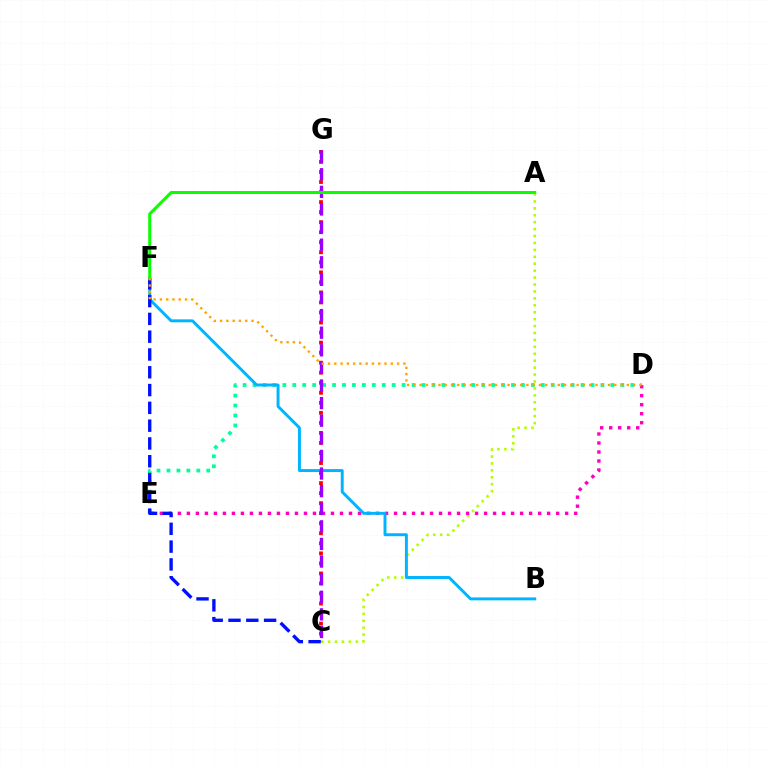{('A', 'C'): [{'color': '#b3ff00', 'line_style': 'dotted', 'thickness': 1.88}], ('D', 'E'): [{'color': '#00ff9d', 'line_style': 'dotted', 'thickness': 2.7}, {'color': '#ff00bd', 'line_style': 'dotted', 'thickness': 2.45}], ('B', 'F'): [{'color': '#00b5ff', 'line_style': 'solid', 'thickness': 2.12}], ('C', 'G'): [{'color': '#ff0000', 'line_style': 'dotted', 'thickness': 2.73}, {'color': '#9b00ff', 'line_style': 'dashed', 'thickness': 2.39}], ('C', 'F'): [{'color': '#0010ff', 'line_style': 'dashed', 'thickness': 2.42}], ('A', 'F'): [{'color': '#08ff00', 'line_style': 'solid', 'thickness': 2.15}], ('D', 'F'): [{'color': '#ffa500', 'line_style': 'dotted', 'thickness': 1.71}]}